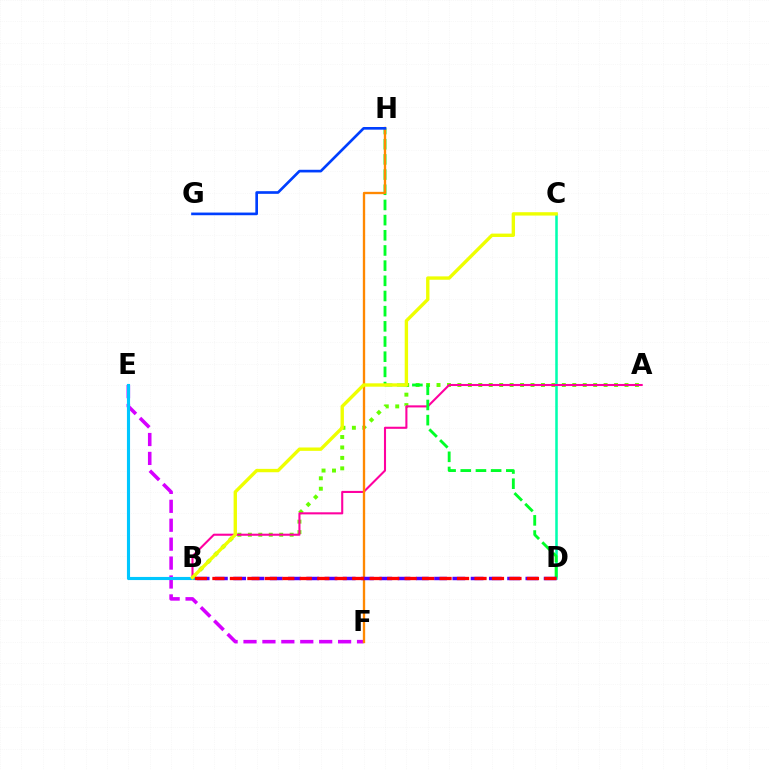{('A', 'B'): [{'color': '#66ff00', 'line_style': 'dotted', 'thickness': 2.84}, {'color': '#ff00a0', 'line_style': 'solid', 'thickness': 1.5}], ('C', 'D'): [{'color': '#00ffaf', 'line_style': 'solid', 'thickness': 1.83}], ('E', 'F'): [{'color': '#d600ff', 'line_style': 'dashed', 'thickness': 2.57}], ('D', 'H'): [{'color': '#00ff27', 'line_style': 'dashed', 'thickness': 2.06}], ('B', 'E'): [{'color': '#00c7ff', 'line_style': 'solid', 'thickness': 2.24}], ('F', 'H'): [{'color': '#ff8800', 'line_style': 'solid', 'thickness': 1.68}], ('B', 'C'): [{'color': '#eeff00', 'line_style': 'solid', 'thickness': 2.43}], ('G', 'H'): [{'color': '#003fff', 'line_style': 'solid', 'thickness': 1.92}], ('B', 'D'): [{'color': '#4f00ff', 'line_style': 'dashed', 'thickness': 2.48}, {'color': '#ff0000', 'line_style': 'dashed', 'thickness': 2.37}]}